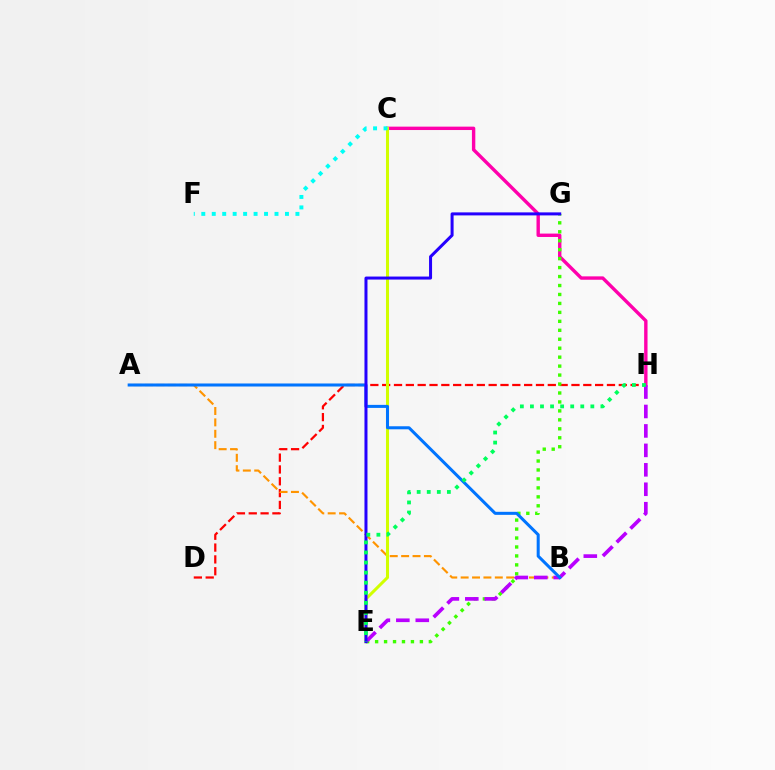{('D', 'H'): [{'color': '#ff0000', 'line_style': 'dashed', 'thickness': 1.61}], ('A', 'B'): [{'color': '#ff9400', 'line_style': 'dashed', 'thickness': 1.55}, {'color': '#0074ff', 'line_style': 'solid', 'thickness': 2.18}], ('C', 'H'): [{'color': '#ff00ac', 'line_style': 'solid', 'thickness': 2.44}], ('C', 'E'): [{'color': '#d1ff00', 'line_style': 'solid', 'thickness': 2.18}], ('E', 'G'): [{'color': '#3dff00', 'line_style': 'dotted', 'thickness': 2.43}, {'color': '#2500ff', 'line_style': 'solid', 'thickness': 2.17}], ('E', 'H'): [{'color': '#b900ff', 'line_style': 'dashed', 'thickness': 2.64}, {'color': '#00ff5c', 'line_style': 'dotted', 'thickness': 2.74}], ('C', 'F'): [{'color': '#00fff6', 'line_style': 'dotted', 'thickness': 2.84}]}